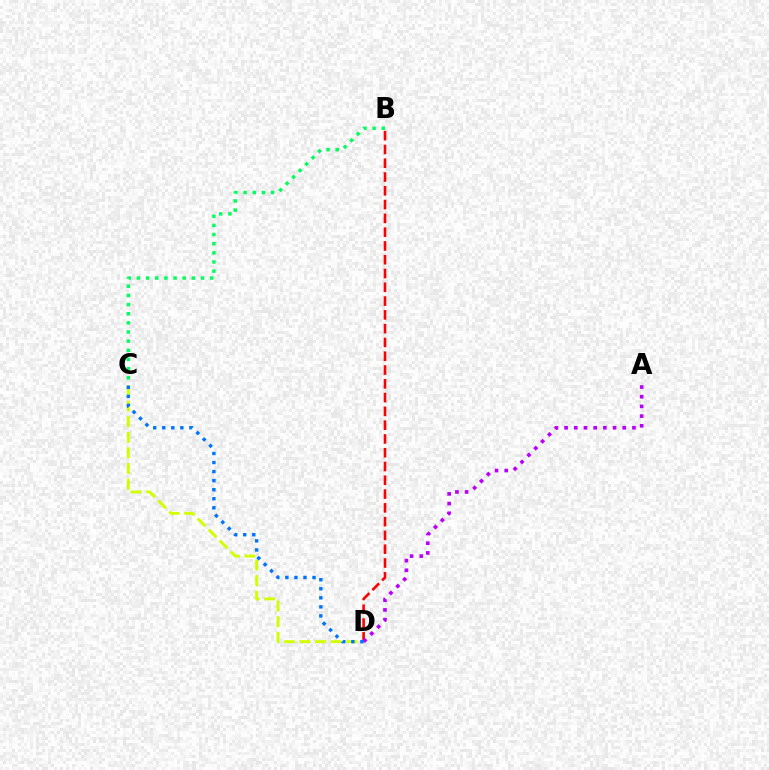{('C', 'D'): [{'color': '#d1ff00', 'line_style': 'dashed', 'thickness': 2.12}, {'color': '#0074ff', 'line_style': 'dotted', 'thickness': 2.46}], ('B', 'D'): [{'color': '#ff0000', 'line_style': 'dashed', 'thickness': 1.87}], ('A', 'D'): [{'color': '#b900ff', 'line_style': 'dotted', 'thickness': 2.63}], ('B', 'C'): [{'color': '#00ff5c', 'line_style': 'dotted', 'thickness': 2.49}]}